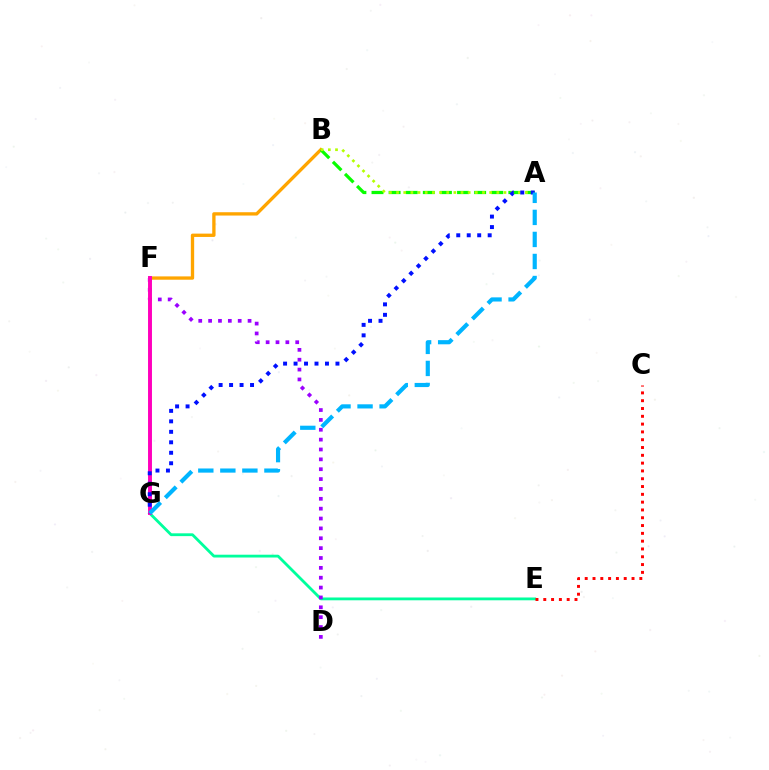{('E', 'G'): [{'color': '#00ff9d', 'line_style': 'solid', 'thickness': 2.02}], ('B', 'F'): [{'color': '#ffa500', 'line_style': 'solid', 'thickness': 2.39}], ('D', 'F'): [{'color': '#9b00ff', 'line_style': 'dotted', 'thickness': 2.68}], ('A', 'B'): [{'color': '#08ff00', 'line_style': 'dashed', 'thickness': 2.32}, {'color': '#b3ff00', 'line_style': 'dotted', 'thickness': 1.95}], ('C', 'E'): [{'color': '#ff0000', 'line_style': 'dotted', 'thickness': 2.12}], ('F', 'G'): [{'color': '#ff00bd', 'line_style': 'solid', 'thickness': 2.83}], ('A', 'G'): [{'color': '#0010ff', 'line_style': 'dotted', 'thickness': 2.85}, {'color': '#00b5ff', 'line_style': 'dashed', 'thickness': 2.99}]}